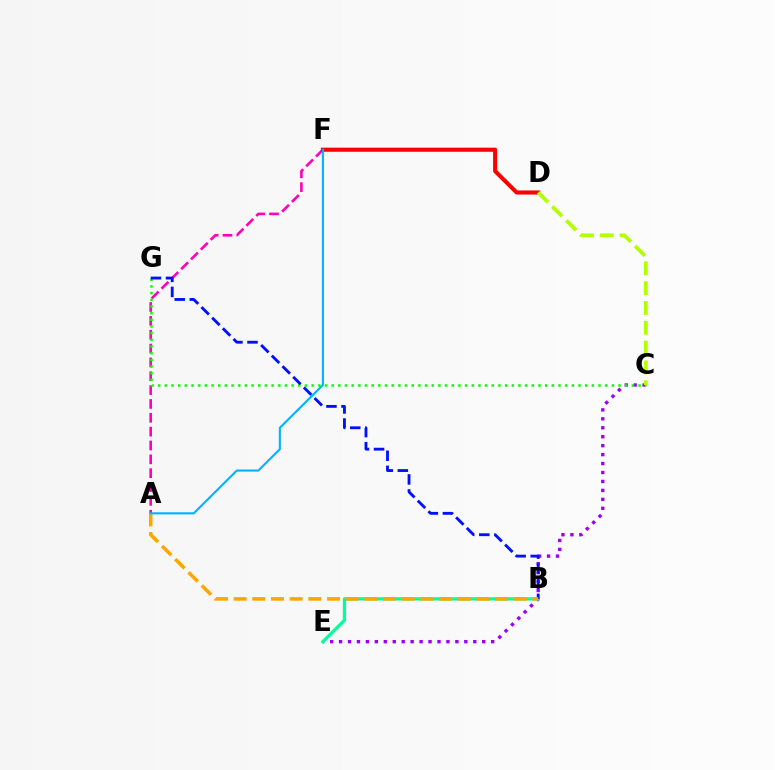{('C', 'E'): [{'color': '#9b00ff', 'line_style': 'dotted', 'thickness': 2.43}], ('B', 'E'): [{'color': '#00ff9d', 'line_style': 'solid', 'thickness': 2.35}], ('A', 'F'): [{'color': '#ff00bd', 'line_style': 'dashed', 'thickness': 1.88}, {'color': '#00b5ff', 'line_style': 'solid', 'thickness': 1.52}], ('C', 'G'): [{'color': '#08ff00', 'line_style': 'dotted', 'thickness': 1.81}], ('D', 'F'): [{'color': '#ff0000', 'line_style': 'solid', 'thickness': 2.96}], ('C', 'D'): [{'color': '#b3ff00', 'line_style': 'dashed', 'thickness': 2.69}], ('B', 'G'): [{'color': '#0010ff', 'line_style': 'dashed', 'thickness': 2.05}], ('A', 'B'): [{'color': '#ffa500', 'line_style': 'dashed', 'thickness': 2.54}]}